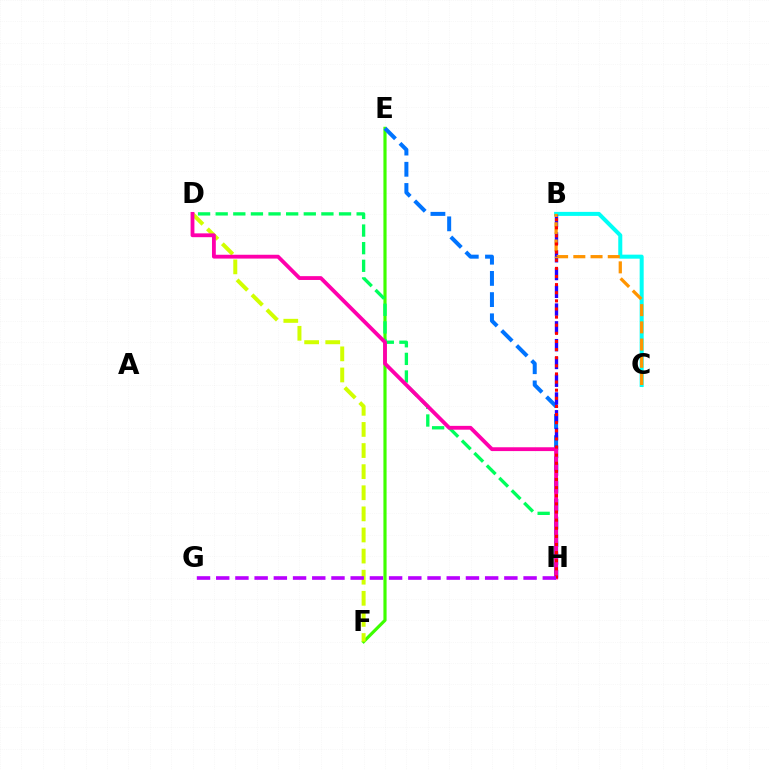{('E', 'F'): [{'color': '#3dff00', 'line_style': 'solid', 'thickness': 2.28}], ('D', 'H'): [{'color': '#00ff5c', 'line_style': 'dashed', 'thickness': 2.39}, {'color': '#ff00ac', 'line_style': 'solid', 'thickness': 2.75}], ('E', 'H'): [{'color': '#0074ff', 'line_style': 'dashed', 'thickness': 2.88}], ('B', 'C'): [{'color': '#00fff6', 'line_style': 'solid', 'thickness': 2.9}, {'color': '#ff9400', 'line_style': 'dashed', 'thickness': 2.34}], ('D', 'F'): [{'color': '#d1ff00', 'line_style': 'dashed', 'thickness': 2.87}], ('B', 'H'): [{'color': '#2500ff', 'line_style': 'dashed', 'thickness': 2.42}, {'color': '#ff0000', 'line_style': 'dotted', 'thickness': 2.21}], ('G', 'H'): [{'color': '#b900ff', 'line_style': 'dashed', 'thickness': 2.61}]}